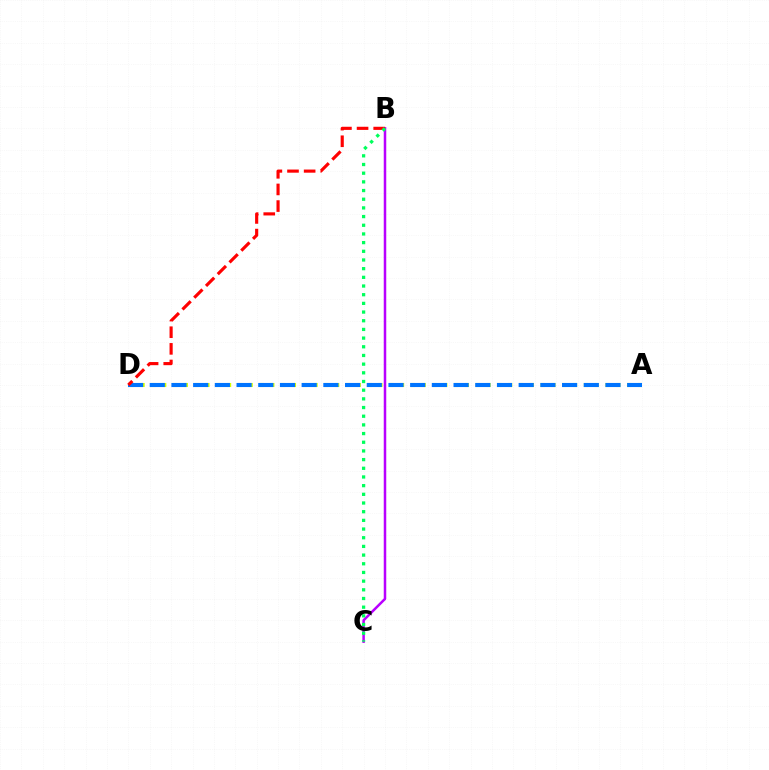{('A', 'D'): [{'color': '#d1ff00', 'line_style': 'dotted', 'thickness': 2.94}, {'color': '#0074ff', 'line_style': 'dashed', 'thickness': 2.95}], ('B', 'C'): [{'color': '#b900ff', 'line_style': 'solid', 'thickness': 1.81}, {'color': '#00ff5c', 'line_style': 'dotted', 'thickness': 2.36}], ('B', 'D'): [{'color': '#ff0000', 'line_style': 'dashed', 'thickness': 2.26}]}